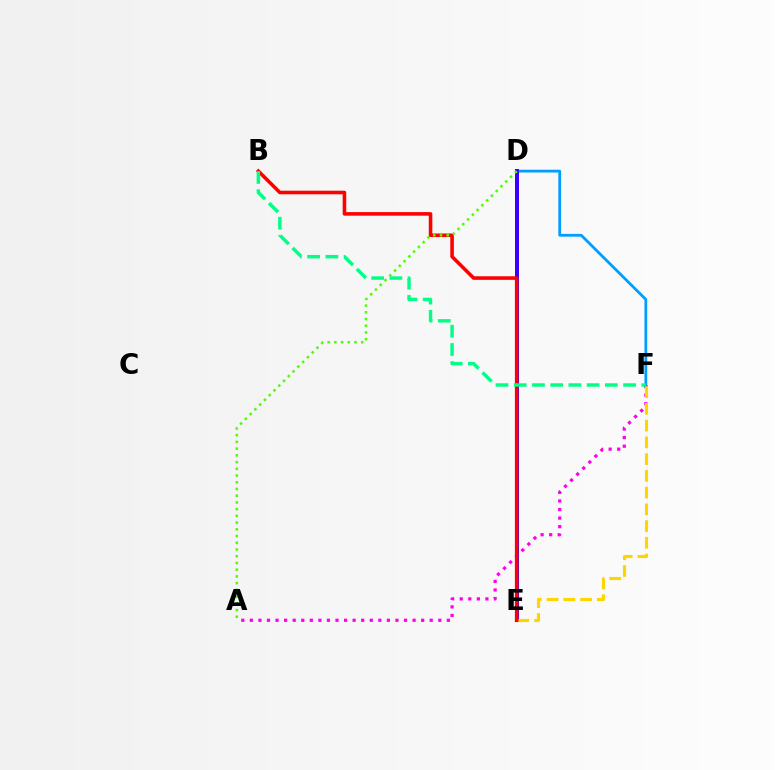{('D', 'F'): [{'color': '#009eff', 'line_style': 'solid', 'thickness': 2.01}], ('A', 'F'): [{'color': '#ff00ed', 'line_style': 'dotted', 'thickness': 2.33}], ('D', 'E'): [{'color': '#3700ff', 'line_style': 'solid', 'thickness': 2.88}], ('E', 'F'): [{'color': '#ffd500', 'line_style': 'dashed', 'thickness': 2.27}], ('B', 'E'): [{'color': '#ff0000', 'line_style': 'solid', 'thickness': 2.57}], ('A', 'D'): [{'color': '#4fff00', 'line_style': 'dotted', 'thickness': 1.83}], ('B', 'F'): [{'color': '#00ff86', 'line_style': 'dashed', 'thickness': 2.48}]}